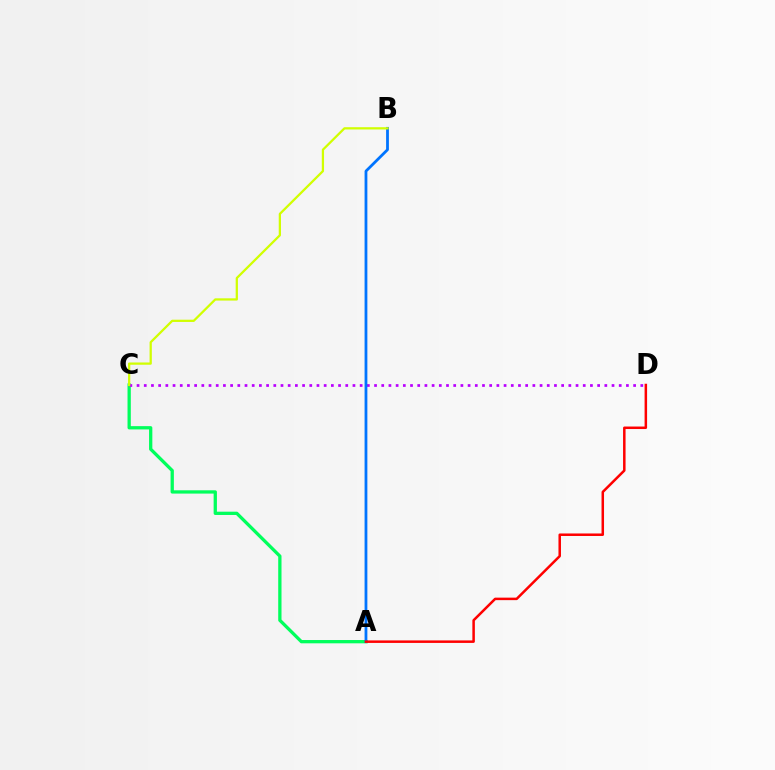{('A', 'C'): [{'color': '#00ff5c', 'line_style': 'solid', 'thickness': 2.37}], ('C', 'D'): [{'color': '#b900ff', 'line_style': 'dotted', 'thickness': 1.96}], ('A', 'B'): [{'color': '#0074ff', 'line_style': 'solid', 'thickness': 2.01}], ('B', 'C'): [{'color': '#d1ff00', 'line_style': 'solid', 'thickness': 1.62}], ('A', 'D'): [{'color': '#ff0000', 'line_style': 'solid', 'thickness': 1.8}]}